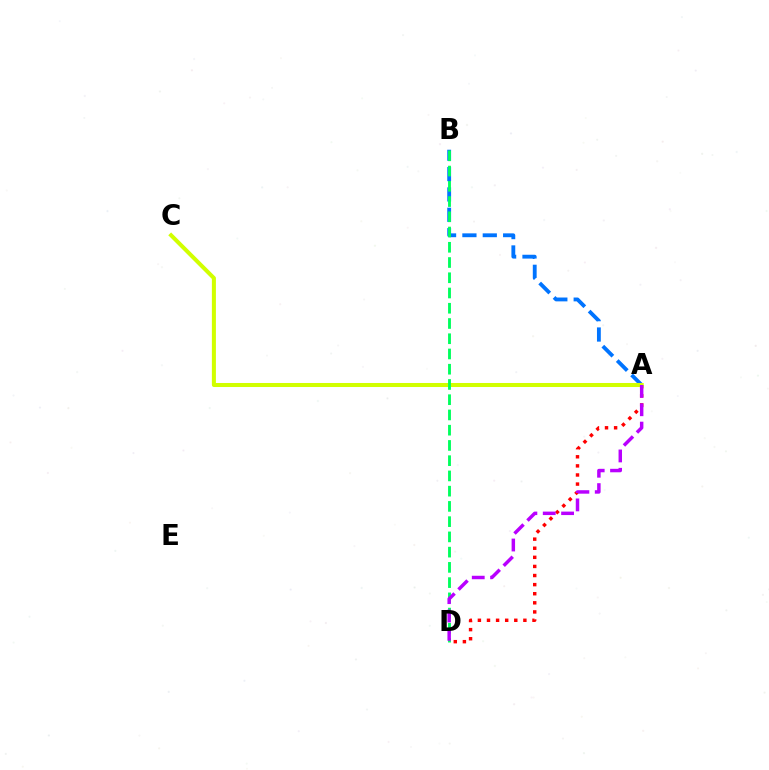{('A', 'D'): [{'color': '#ff0000', 'line_style': 'dotted', 'thickness': 2.47}, {'color': '#b900ff', 'line_style': 'dashed', 'thickness': 2.49}], ('A', 'B'): [{'color': '#0074ff', 'line_style': 'dashed', 'thickness': 2.77}], ('A', 'C'): [{'color': '#d1ff00', 'line_style': 'solid', 'thickness': 2.9}], ('B', 'D'): [{'color': '#00ff5c', 'line_style': 'dashed', 'thickness': 2.07}]}